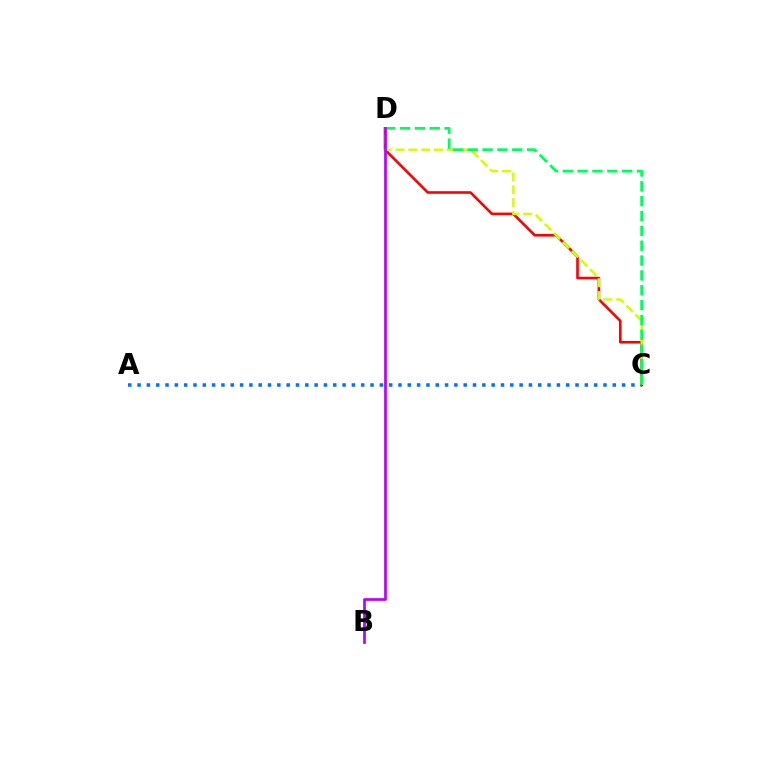{('C', 'D'): [{'color': '#ff0000', 'line_style': 'solid', 'thickness': 1.89}, {'color': '#d1ff00', 'line_style': 'dashed', 'thickness': 1.74}, {'color': '#00ff5c', 'line_style': 'dashed', 'thickness': 2.02}], ('A', 'C'): [{'color': '#0074ff', 'line_style': 'dotted', 'thickness': 2.53}], ('B', 'D'): [{'color': '#b900ff', 'line_style': 'solid', 'thickness': 1.96}]}